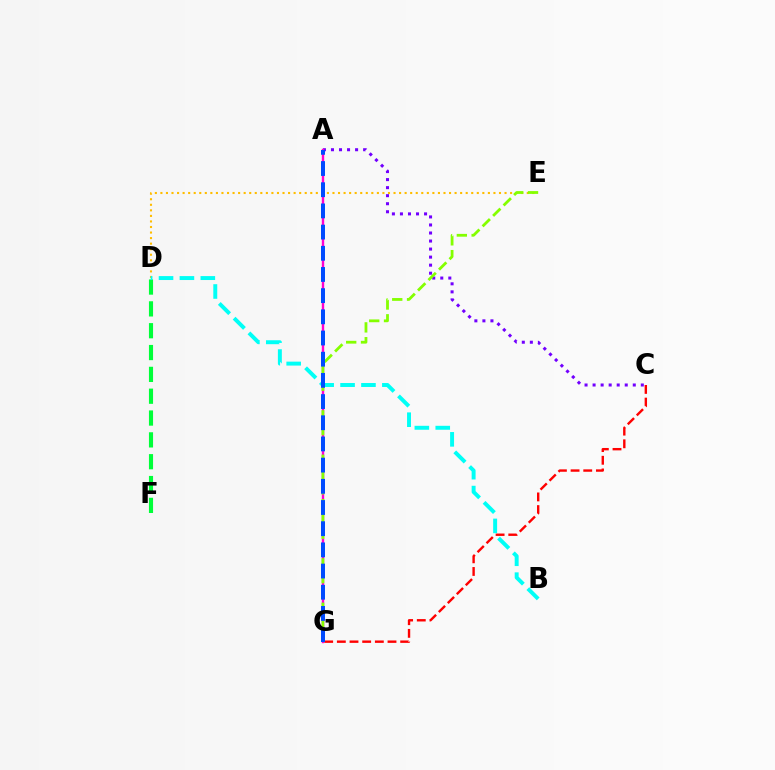{('D', 'E'): [{'color': '#ffbd00', 'line_style': 'dotted', 'thickness': 1.51}], ('A', 'C'): [{'color': '#7200ff', 'line_style': 'dotted', 'thickness': 2.18}], ('C', 'G'): [{'color': '#ff0000', 'line_style': 'dashed', 'thickness': 1.72}], ('A', 'G'): [{'color': '#ff00cf', 'line_style': 'solid', 'thickness': 1.73}, {'color': '#004bff', 'line_style': 'dashed', 'thickness': 2.88}], ('D', 'F'): [{'color': '#00ff39', 'line_style': 'dashed', 'thickness': 2.97}], ('B', 'D'): [{'color': '#00fff6', 'line_style': 'dashed', 'thickness': 2.84}], ('E', 'G'): [{'color': '#84ff00', 'line_style': 'dashed', 'thickness': 2.01}]}